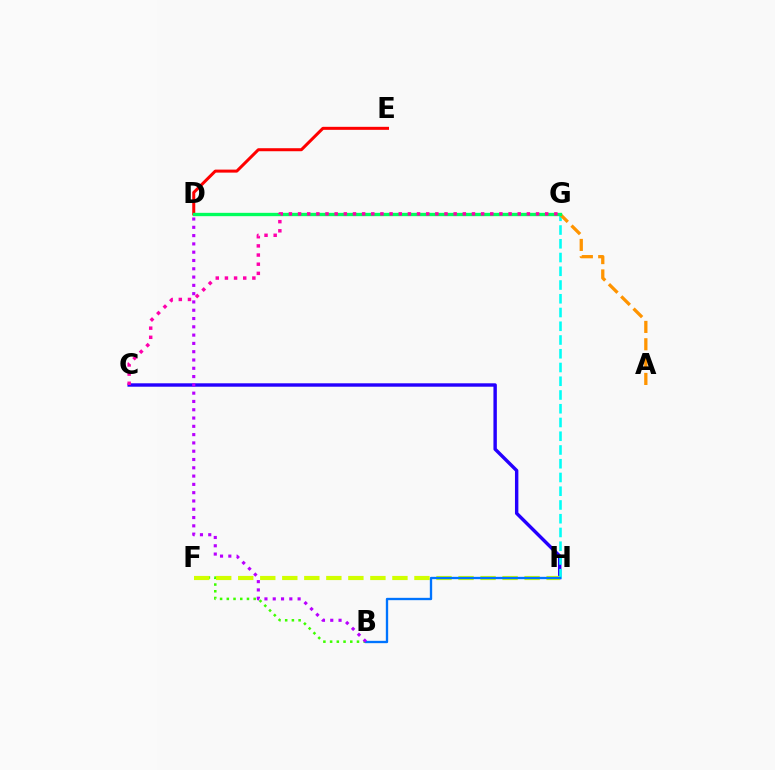{('C', 'H'): [{'color': '#2500ff', 'line_style': 'solid', 'thickness': 2.46}], ('B', 'F'): [{'color': '#3dff00', 'line_style': 'dotted', 'thickness': 1.83}], ('F', 'H'): [{'color': '#d1ff00', 'line_style': 'dashed', 'thickness': 2.99}], ('D', 'E'): [{'color': '#ff0000', 'line_style': 'solid', 'thickness': 2.17}], ('G', 'H'): [{'color': '#00fff6', 'line_style': 'dashed', 'thickness': 1.87}], ('B', 'H'): [{'color': '#0074ff', 'line_style': 'solid', 'thickness': 1.69}], ('A', 'G'): [{'color': '#ff9400', 'line_style': 'dashed', 'thickness': 2.36}], ('B', 'D'): [{'color': '#b900ff', 'line_style': 'dotted', 'thickness': 2.25}], ('D', 'G'): [{'color': '#00ff5c', 'line_style': 'solid', 'thickness': 2.4}], ('C', 'G'): [{'color': '#ff00ac', 'line_style': 'dotted', 'thickness': 2.49}]}